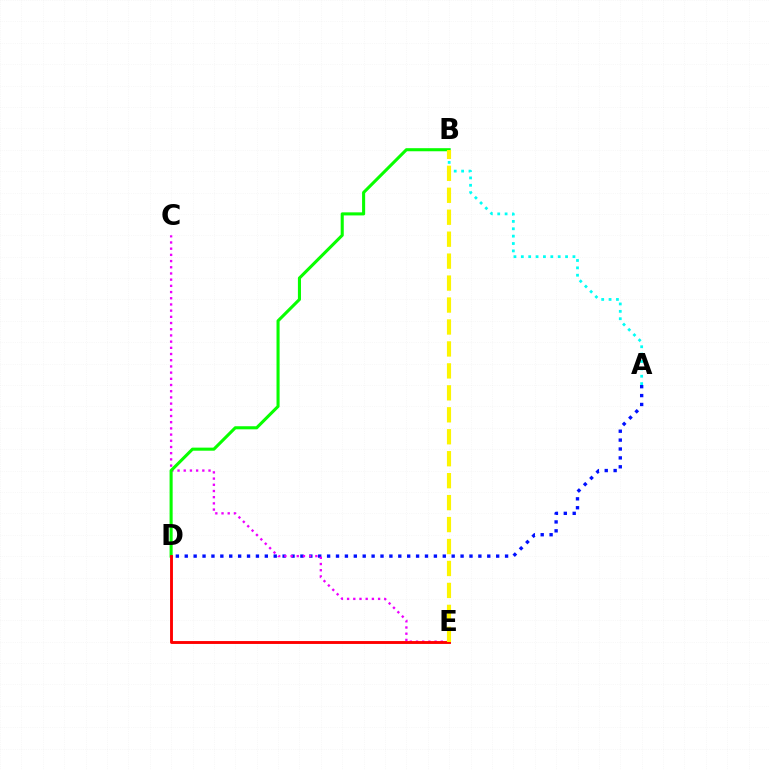{('A', 'D'): [{'color': '#0010ff', 'line_style': 'dotted', 'thickness': 2.42}], ('C', 'E'): [{'color': '#ee00ff', 'line_style': 'dotted', 'thickness': 1.68}], ('B', 'D'): [{'color': '#08ff00', 'line_style': 'solid', 'thickness': 2.22}], ('D', 'E'): [{'color': '#ff0000', 'line_style': 'solid', 'thickness': 2.07}], ('A', 'B'): [{'color': '#00fff6', 'line_style': 'dotted', 'thickness': 2.0}], ('B', 'E'): [{'color': '#fcf500', 'line_style': 'dashed', 'thickness': 2.98}]}